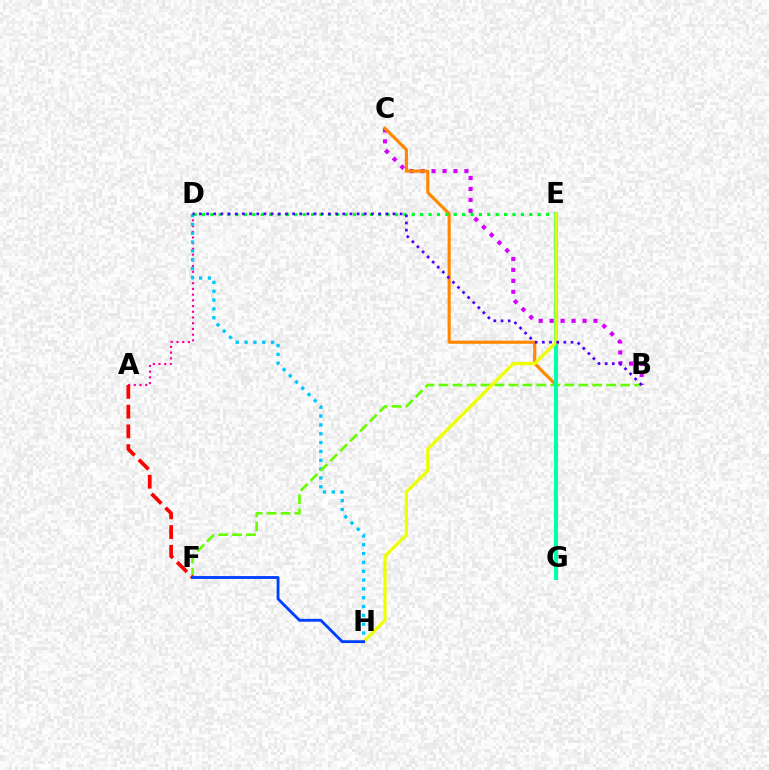{('A', 'D'): [{'color': '#ff00a0', 'line_style': 'dotted', 'thickness': 1.55}], ('B', 'C'): [{'color': '#d600ff', 'line_style': 'dotted', 'thickness': 2.98}], ('D', 'H'): [{'color': '#00c7ff', 'line_style': 'dotted', 'thickness': 2.4}], ('B', 'F'): [{'color': '#66ff00', 'line_style': 'dashed', 'thickness': 1.9}], ('C', 'G'): [{'color': '#ff8800', 'line_style': 'solid', 'thickness': 2.27}], ('A', 'F'): [{'color': '#ff0000', 'line_style': 'dashed', 'thickness': 2.68}], ('D', 'E'): [{'color': '#00ff27', 'line_style': 'dotted', 'thickness': 2.28}], ('E', 'G'): [{'color': '#00ffaf', 'line_style': 'solid', 'thickness': 2.96}], ('E', 'H'): [{'color': '#eeff00', 'line_style': 'solid', 'thickness': 2.33}], ('F', 'H'): [{'color': '#003fff', 'line_style': 'solid', 'thickness': 2.04}], ('B', 'D'): [{'color': '#4f00ff', 'line_style': 'dotted', 'thickness': 1.95}]}